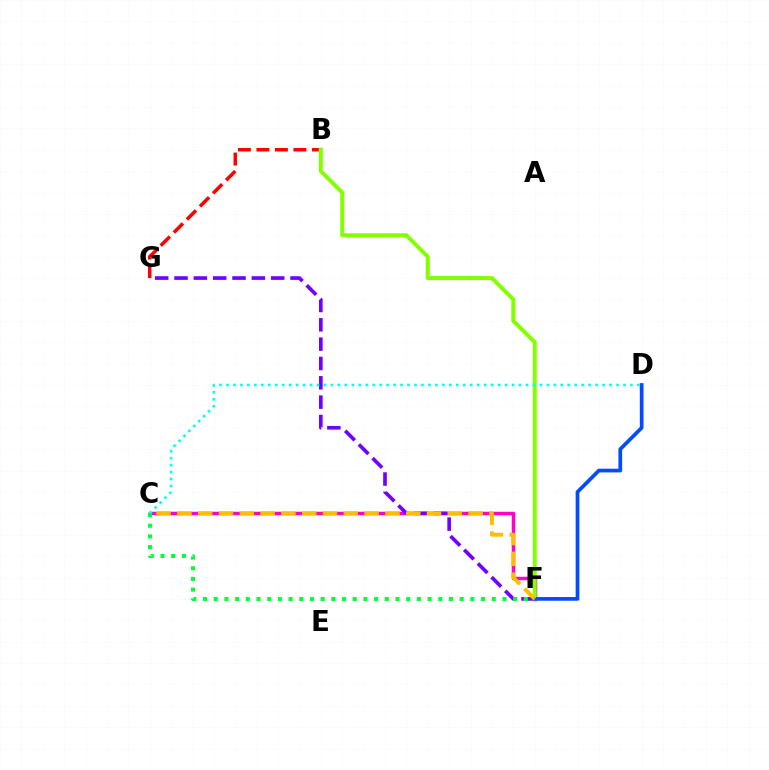{('B', 'G'): [{'color': '#ff0000', 'line_style': 'dashed', 'thickness': 2.51}], ('C', 'F'): [{'color': '#ff00cf', 'line_style': 'solid', 'thickness': 2.52}, {'color': '#ffbd00', 'line_style': 'dashed', 'thickness': 2.83}, {'color': '#00ff39', 'line_style': 'dotted', 'thickness': 2.91}], ('B', 'F'): [{'color': '#84ff00', 'line_style': 'solid', 'thickness': 2.89}], ('F', 'G'): [{'color': '#7200ff', 'line_style': 'dashed', 'thickness': 2.63}], ('D', 'F'): [{'color': '#004bff', 'line_style': 'solid', 'thickness': 2.66}], ('C', 'D'): [{'color': '#00fff6', 'line_style': 'dotted', 'thickness': 1.89}]}